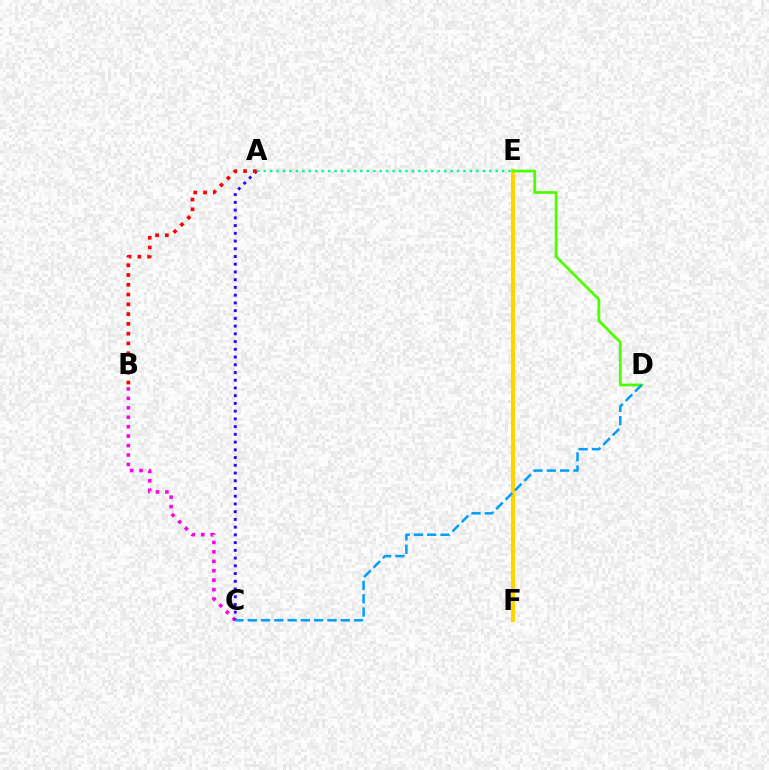{('B', 'C'): [{'color': '#ff00ed', 'line_style': 'dotted', 'thickness': 2.56}], ('A', 'C'): [{'color': '#3700ff', 'line_style': 'dotted', 'thickness': 2.1}], ('A', 'E'): [{'color': '#00ff86', 'line_style': 'dotted', 'thickness': 1.75}], ('E', 'F'): [{'color': '#ffd500', 'line_style': 'solid', 'thickness': 2.98}], ('D', 'E'): [{'color': '#4fff00', 'line_style': 'solid', 'thickness': 2.0}], ('A', 'B'): [{'color': '#ff0000', 'line_style': 'dotted', 'thickness': 2.66}], ('C', 'D'): [{'color': '#009eff', 'line_style': 'dashed', 'thickness': 1.81}]}